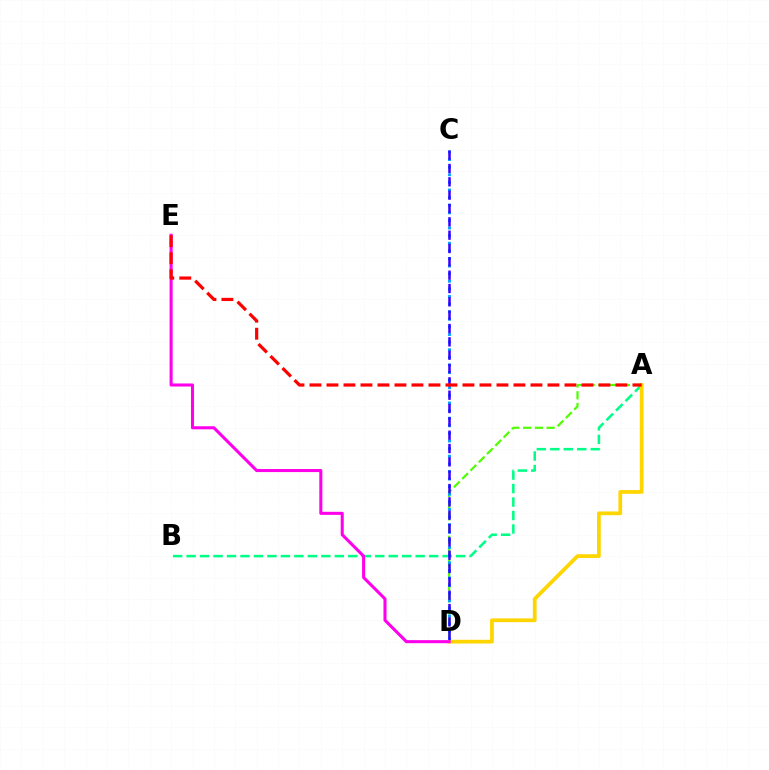{('A', 'D'): [{'color': '#4fff00', 'line_style': 'dashed', 'thickness': 1.59}, {'color': '#ffd500', 'line_style': 'solid', 'thickness': 2.69}], ('A', 'B'): [{'color': '#00ff86', 'line_style': 'dashed', 'thickness': 1.83}], ('C', 'D'): [{'color': '#009eff', 'line_style': 'dotted', 'thickness': 2.07}, {'color': '#3700ff', 'line_style': 'dashed', 'thickness': 1.81}], ('D', 'E'): [{'color': '#ff00ed', 'line_style': 'solid', 'thickness': 2.2}], ('A', 'E'): [{'color': '#ff0000', 'line_style': 'dashed', 'thickness': 2.31}]}